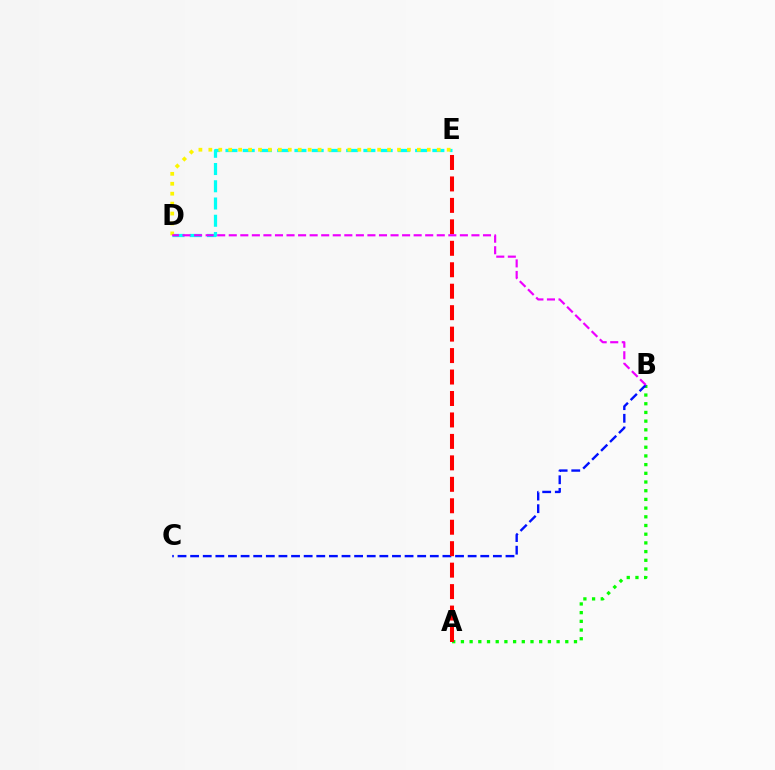{('A', 'B'): [{'color': '#08ff00', 'line_style': 'dotted', 'thickness': 2.36}], ('B', 'C'): [{'color': '#0010ff', 'line_style': 'dashed', 'thickness': 1.71}], ('A', 'E'): [{'color': '#ff0000', 'line_style': 'dashed', 'thickness': 2.91}], ('D', 'E'): [{'color': '#00fff6', 'line_style': 'dashed', 'thickness': 2.34}, {'color': '#fcf500', 'line_style': 'dotted', 'thickness': 2.7}], ('B', 'D'): [{'color': '#ee00ff', 'line_style': 'dashed', 'thickness': 1.57}]}